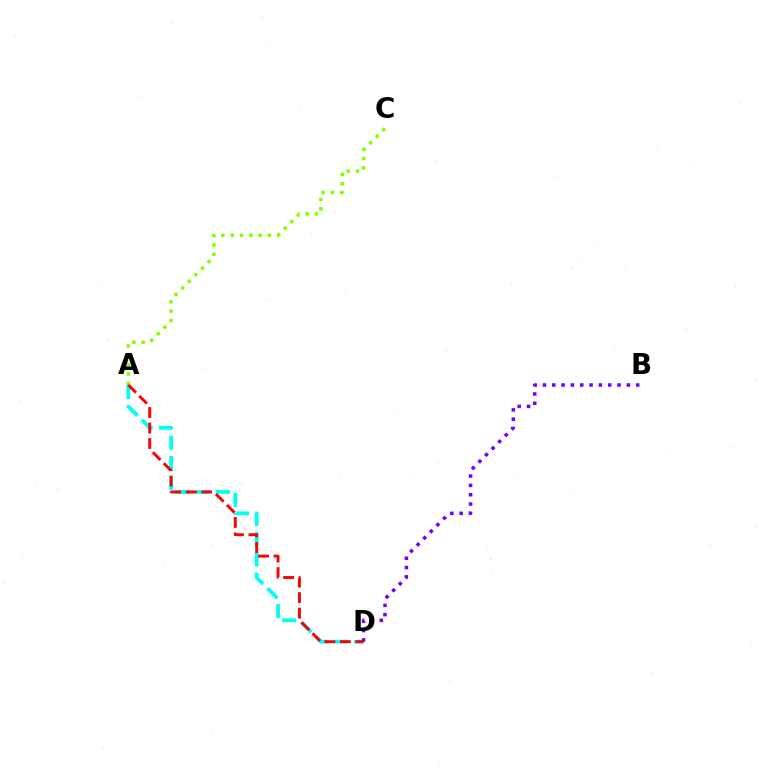{('A', 'D'): [{'color': '#00fff6', 'line_style': 'dashed', 'thickness': 2.75}, {'color': '#ff0000', 'line_style': 'dashed', 'thickness': 2.1}], ('A', 'C'): [{'color': '#84ff00', 'line_style': 'dotted', 'thickness': 2.53}], ('B', 'D'): [{'color': '#7200ff', 'line_style': 'dotted', 'thickness': 2.53}]}